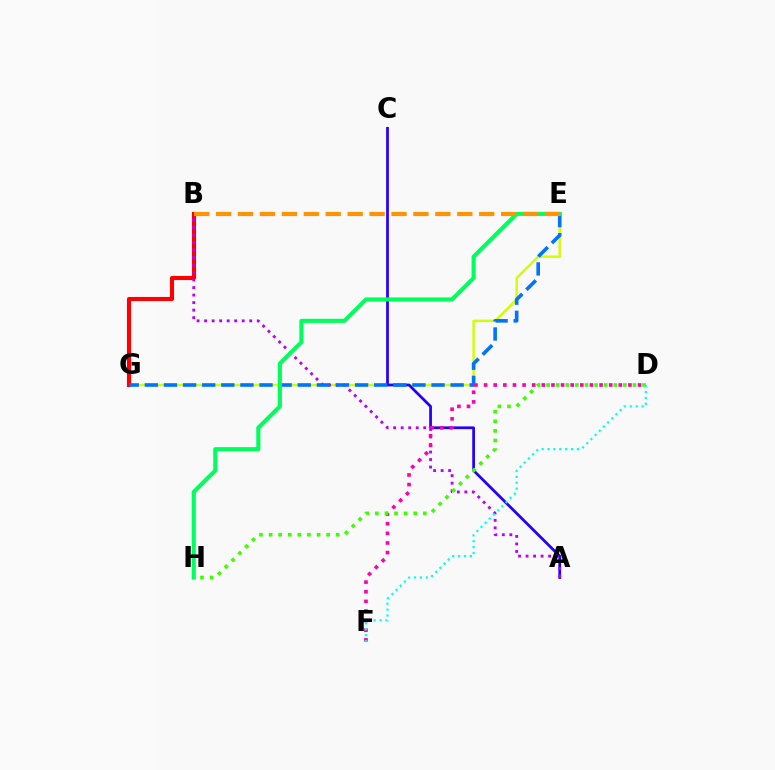{('E', 'G'): [{'color': '#d1ff00', 'line_style': 'solid', 'thickness': 1.74}, {'color': '#0074ff', 'line_style': 'dashed', 'thickness': 2.6}], ('B', 'G'): [{'color': '#ff0000', 'line_style': 'solid', 'thickness': 2.95}], ('A', 'C'): [{'color': '#2500ff', 'line_style': 'solid', 'thickness': 1.98}], ('A', 'B'): [{'color': '#b900ff', 'line_style': 'dotted', 'thickness': 2.04}], ('E', 'H'): [{'color': '#00ff5c', 'line_style': 'solid', 'thickness': 2.94}], ('D', 'F'): [{'color': '#ff00ac', 'line_style': 'dotted', 'thickness': 2.61}, {'color': '#00fff6', 'line_style': 'dotted', 'thickness': 1.6}], ('B', 'E'): [{'color': '#ff9400', 'line_style': 'dashed', 'thickness': 2.98}], ('D', 'H'): [{'color': '#3dff00', 'line_style': 'dotted', 'thickness': 2.61}]}